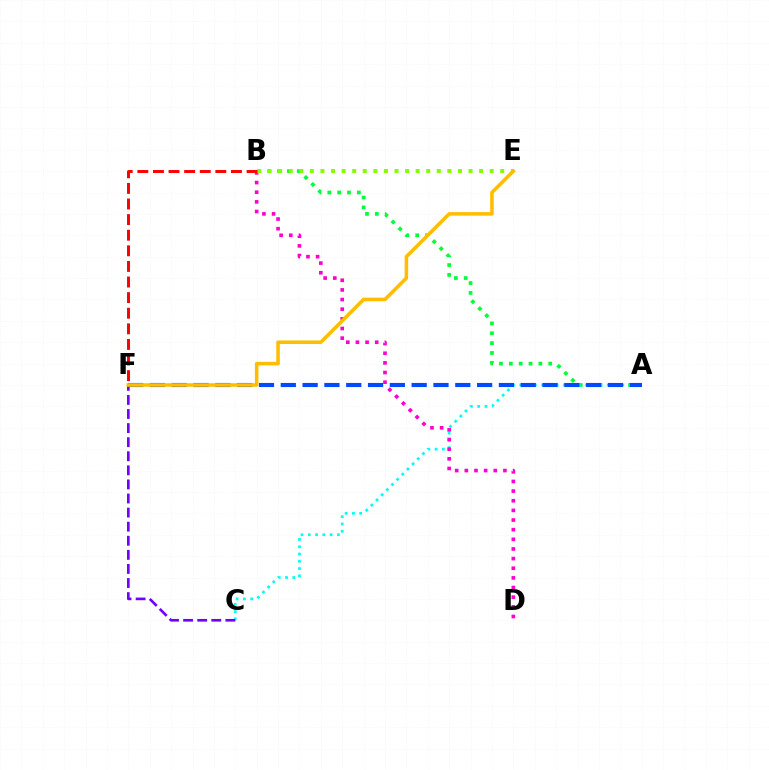{('A', 'B'): [{'color': '#00ff39', 'line_style': 'dotted', 'thickness': 2.68}], ('A', 'C'): [{'color': '#00fff6', 'line_style': 'dotted', 'thickness': 1.98}], ('C', 'F'): [{'color': '#7200ff', 'line_style': 'dashed', 'thickness': 1.91}], ('B', 'D'): [{'color': '#ff00cf', 'line_style': 'dotted', 'thickness': 2.62}], ('B', 'E'): [{'color': '#84ff00', 'line_style': 'dotted', 'thickness': 2.87}], ('B', 'F'): [{'color': '#ff0000', 'line_style': 'dashed', 'thickness': 2.12}], ('A', 'F'): [{'color': '#004bff', 'line_style': 'dashed', 'thickness': 2.96}], ('E', 'F'): [{'color': '#ffbd00', 'line_style': 'solid', 'thickness': 2.57}]}